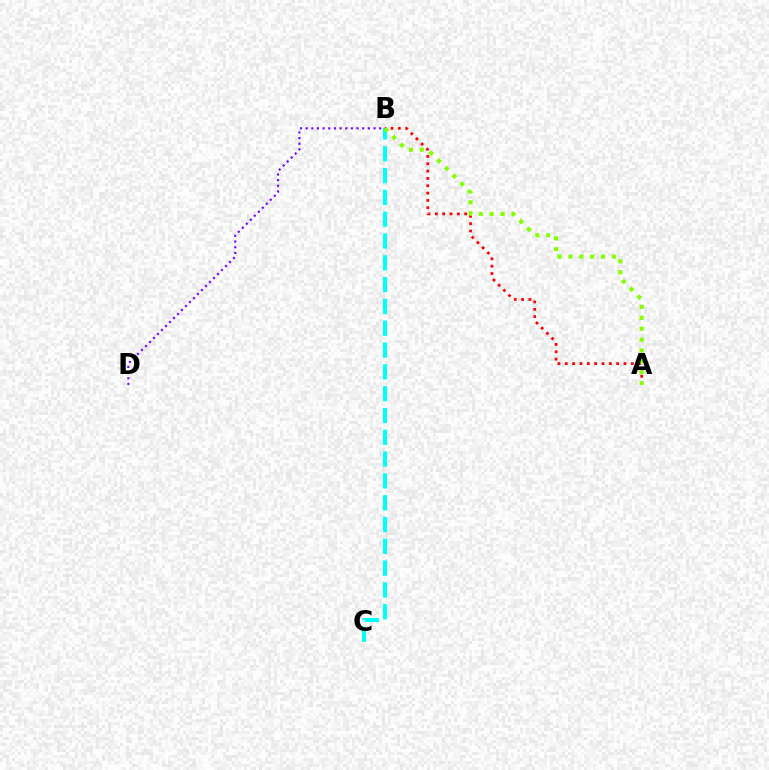{('A', 'B'): [{'color': '#ff0000', 'line_style': 'dotted', 'thickness': 1.99}, {'color': '#84ff00', 'line_style': 'dotted', 'thickness': 2.96}], ('B', 'C'): [{'color': '#00fff6', 'line_style': 'dashed', 'thickness': 2.96}], ('B', 'D'): [{'color': '#7200ff', 'line_style': 'dotted', 'thickness': 1.54}]}